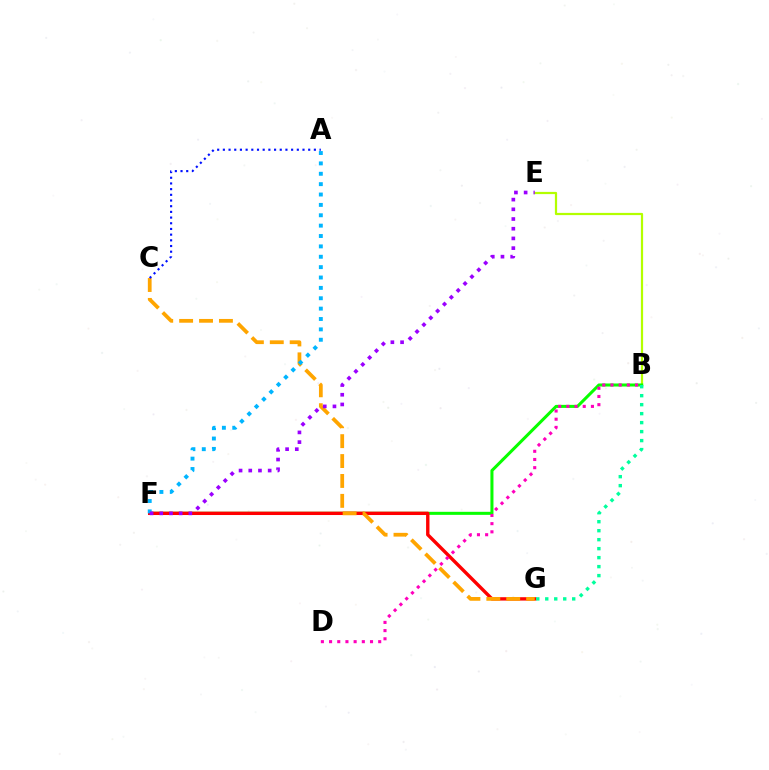{('B', 'E'): [{'color': '#b3ff00', 'line_style': 'solid', 'thickness': 1.6}], ('B', 'F'): [{'color': '#08ff00', 'line_style': 'solid', 'thickness': 2.19}], ('F', 'G'): [{'color': '#ff0000', 'line_style': 'solid', 'thickness': 2.43}], ('C', 'G'): [{'color': '#ffa500', 'line_style': 'dashed', 'thickness': 2.7}], ('A', 'C'): [{'color': '#0010ff', 'line_style': 'dotted', 'thickness': 1.55}], ('B', 'G'): [{'color': '#00ff9d', 'line_style': 'dotted', 'thickness': 2.44}], ('A', 'F'): [{'color': '#00b5ff', 'line_style': 'dotted', 'thickness': 2.82}], ('B', 'D'): [{'color': '#ff00bd', 'line_style': 'dotted', 'thickness': 2.22}], ('E', 'F'): [{'color': '#9b00ff', 'line_style': 'dotted', 'thickness': 2.64}]}